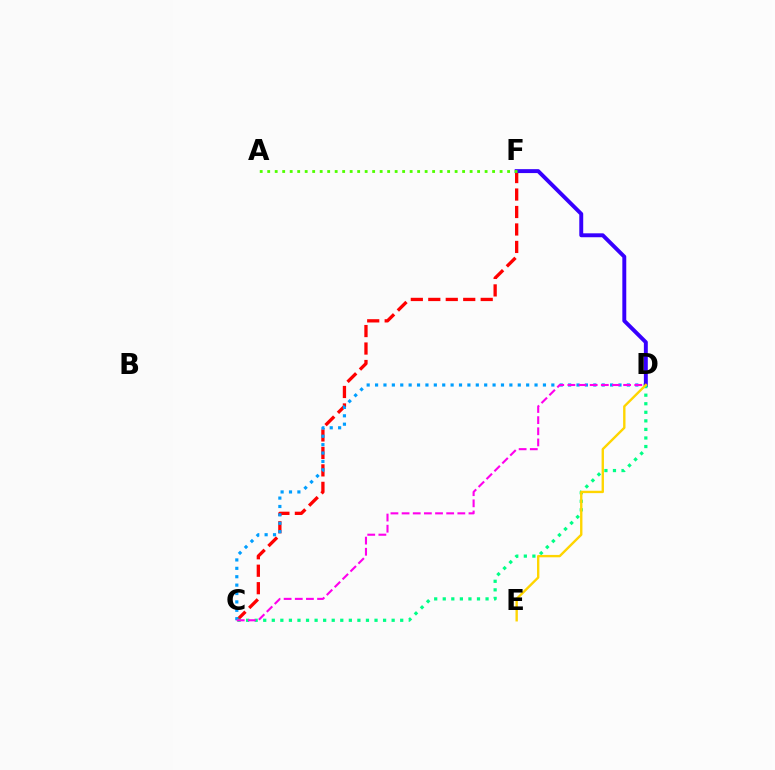{('C', 'F'): [{'color': '#ff0000', 'line_style': 'dashed', 'thickness': 2.37}], ('C', 'D'): [{'color': '#009eff', 'line_style': 'dotted', 'thickness': 2.28}, {'color': '#00ff86', 'line_style': 'dotted', 'thickness': 2.33}, {'color': '#ff00ed', 'line_style': 'dashed', 'thickness': 1.51}], ('D', 'F'): [{'color': '#3700ff', 'line_style': 'solid', 'thickness': 2.83}], ('A', 'F'): [{'color': '#4fff00', 'line_style': 'dotted', 'thickness': 2.04}], ('D', 'E'): [{'color': '#ffd500', 'line_style': 'solid', 'thickness': 1.71}]}